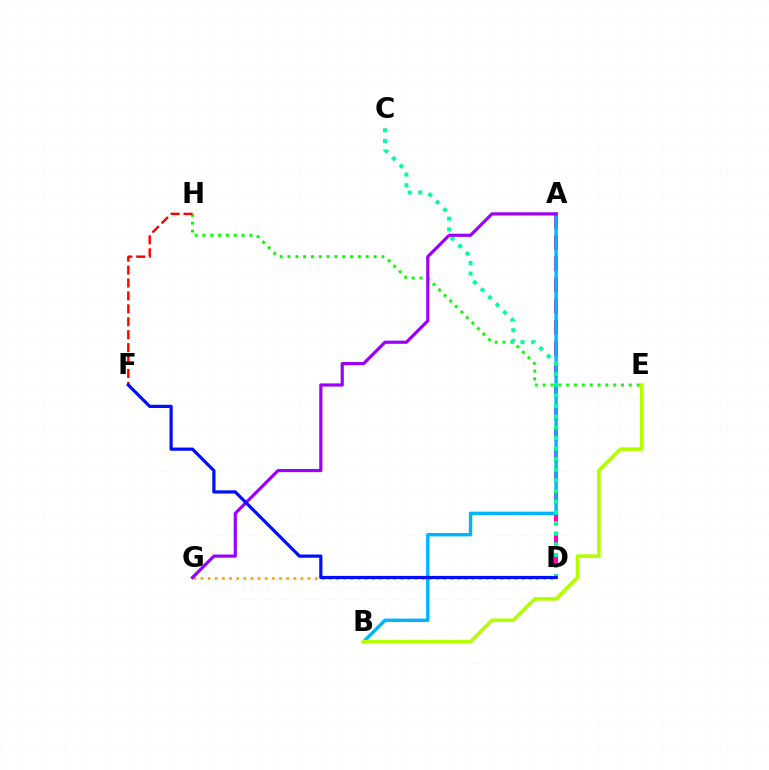{('A', 'D'): [{'color': '#ff00bd', 'line_style': 'dashed', 'thickness': 2.88}], ('D', 'G'): [{'color': '#ffa500', 'line_style': 'dotted', 'thickness': 1.94}], ('A', 'B'): [{'color': '#00b5ff', 'line_style': 'solid', 'thickness': 2.44}], ('E', 'H'): [{'color': '#08ff00', 'line_style': 'dotted', 'thickness': 2.13}], ('C', 'D'): [{'color': '#00ff9d', 'line_style': 'dotted', 'thickness': 2.89}], ('A', 'G'): [{'color': '#9b00ff', 'line_style': 'solid', 'thickness': 2.29}], ('B', 'E'): [{'color': '#b3ff00', 'line_style': 'solid', 'thickness': 2.59}], ('F', 'H'): [{'color': '#ff0000', 'line_style': 'dashed', 'thickness': 1.75}], ('D', 'F'): [{'color': '#0010ff', 'line_style': 'solid', 'thickness': 2.31}]}